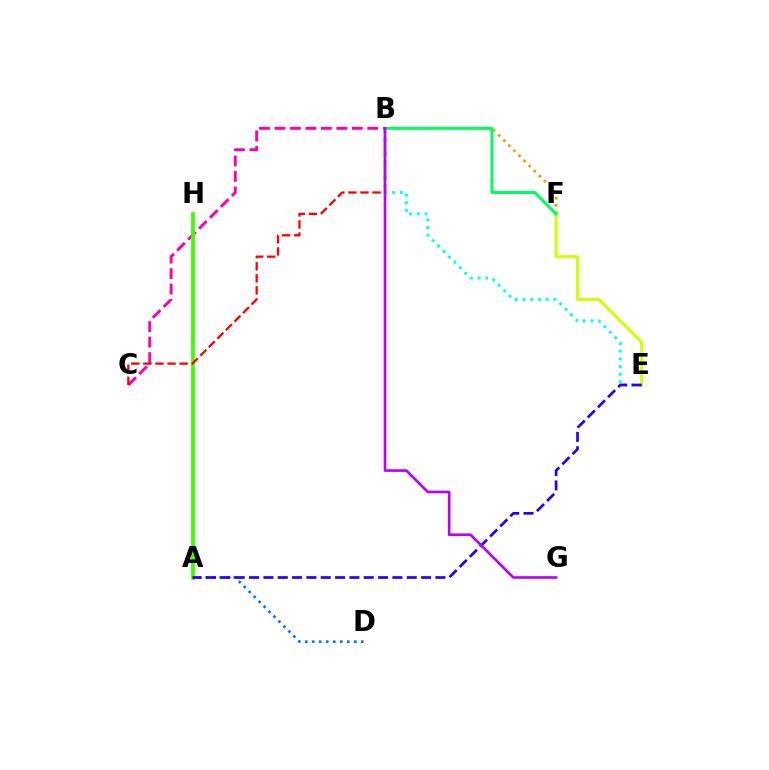{('E', 'F'): [{'color': '#d1ff00', 'line_style': 'solid', 'thickness': 2.15}], ('A', 'D'): [{'color': '#0074ff', 'line_style': 'dotted', 'thickness': 1.9}], ('B', 'E'): [{'color': '#00fff6', 'line_style': 'dotted', 'thickness': 2.09}], ('B', 'C'): [{'color': '#ff00ac', 'line_style': 'dashed', 'thickness': 2.1}, {'color': '#ff0000', 'line_style': 'dashed', 'thickness': 1.64}], ('B', 'F'): [{'color': '#ff9400', 'line_style': 'dotted', 'thickness': 1.95}, {'color': '#00ff5c', 'line_style': 'solid', 'thickness': 2.15}], ('A', 'H'): [{'color': '#3dff00', 'line_style': 'solid', 'thickness': 2.71}], ('A', 'E'): [{'color': '#2500ff', 'line_style': 'dashed', 'thickness': 1.95}], ('B', 'G'): [{'color': '#b900ff', 'line_style': 'solid', 'thickness': 1.91}]}